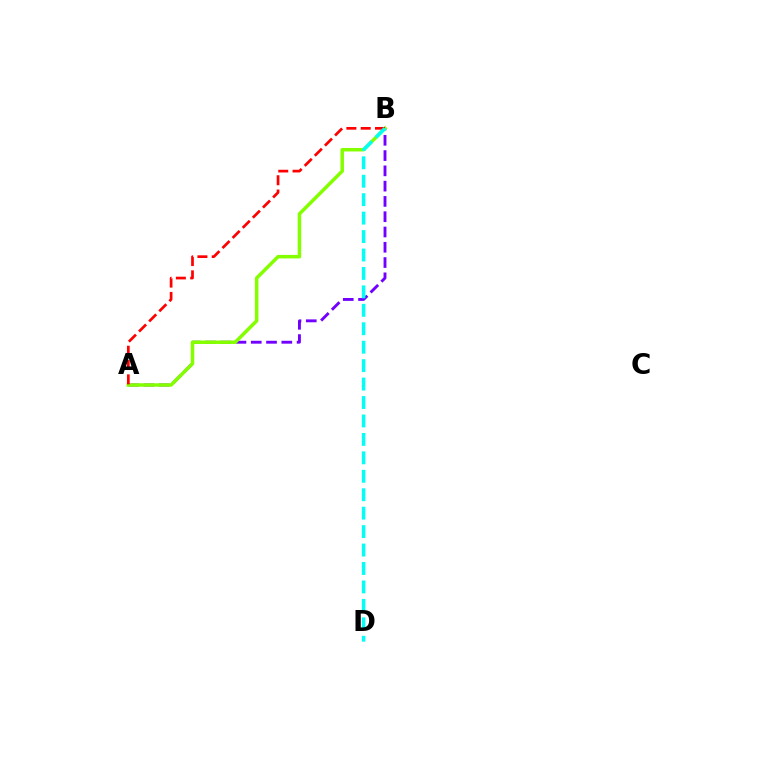{('A', 'B'): [{'color': '#7200ff', 'line_style': 'dashed', 'thickness': 2.08}, {'color': '#84ff00', 'line_style': 'solid', 'thickness': 2.52}, {'color': '#ff0000', 'line_style': 'dashed', 'thickness': 1.94}], ('B', 'D'): [{'color': '#00fff6', 'line_style': 'dashed', 'thickness': 2.51}]}